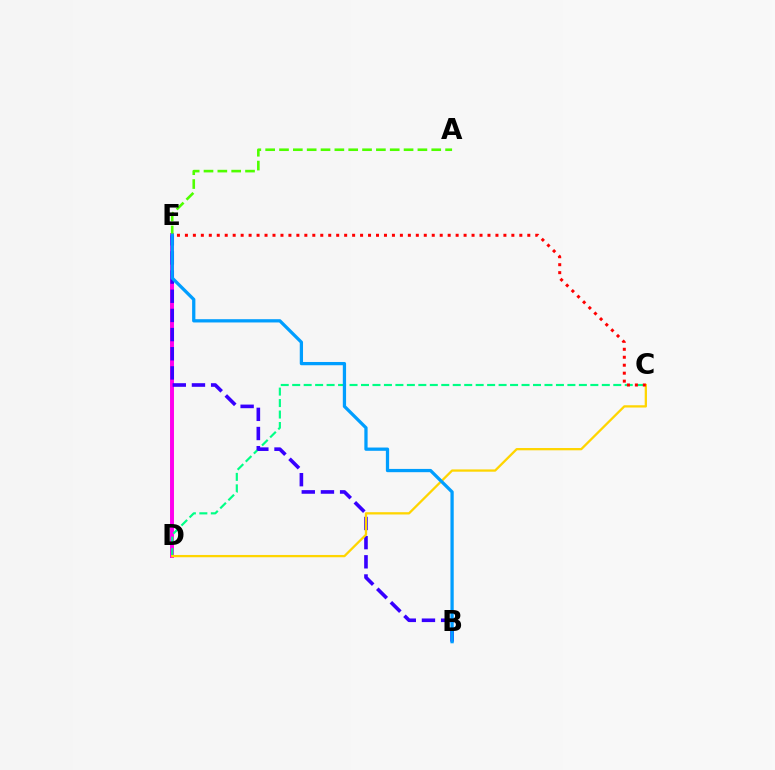{('D', 'E'): [{'color': '#ff00ed', 'line_style': 'solid', 'thickness': 2.84}], ('C', 'D'): [{'color': '#00ff86', 'line_style': 'dashed', 'thickness': 1.56}, {'color': '#ffd500', 'line_style': 'solid', 'thickness': 1.65}], ('A', 'E'): [{'color': '#4fff00', 'line_style': 'dashed', 'thickness': 1.88}], ('B', 'E'): [{'color': '#3700ff', 'line_style': 'dashed', 'thickness': 2.6}, {'color': '#009eff', 'line_style': 'solid', 'thickness': 2.35}], ('C', 'E'): [{'color': '#ff0000', 'line_style': 'dotted', 'thickness': 2.16}]}